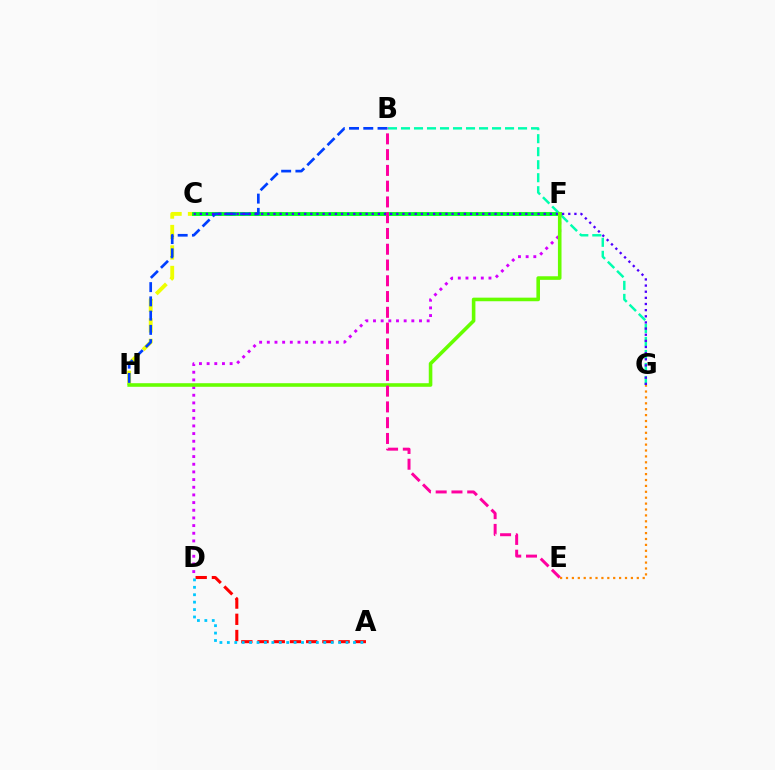{('F', 'H'): [{'color': '#eeff00', 'line_style': 'dashed', 'thickness': 2.78}, {'color': '#66ff00', 'line_style': 'solid', 'thickness': 2.58}], ('C', 'F'): [{'color': '#00ff27', 'line_style': 'solid', 'thickness': 2.77}], ('B', 'G'): [{'color': '#00ffaf', 'line_style': 'dashed', 'thickness': 1.77}], ('A', 'D'): [{'color': '#ff0000', 'line_style': 'dashed', 'thickness': 2.2}, {'color': '#00c7ff', 'line_style': 'dotted', 'thickness': 2.02}], ('E', 'G'): [{'color': '#ff8800', 'line_style': 'dotted', 'thickness': 1.6}], ('B', 'H'): [{'color': '#003fff', 'line_style': 'dashed', 'thickness': 1.94}], ('C', 'G'): [{'color': '#4f00ff', 'line_style': 'dotted', 'thickness': 1.67}], ('D', 'F'): [{'color': '#d600ff', 'line_style': 'dotted', 'thickness': 2.08}], ('B', 'E'): [{'color': '#ff00a0', 'line_style': 'dashed', 'thickness': 2.14}]}